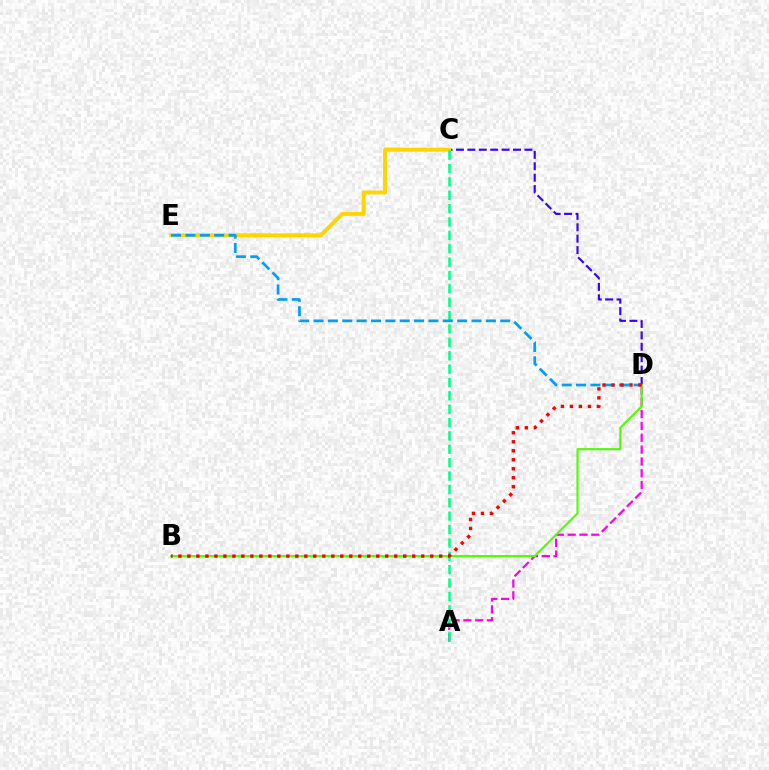{('A', 'D'): [{'color': '#ff00ed', 'line_style': 'dashed', 'thickness': 1.61}], ('C', 'D'): [{'color': '#3700ff', 'line_style': 'dashed', 'thickness': 1.55}], ('B', 'D'): [{'color': '#4fff00', 'line_style': 'solid', 'thickness': 1.53}, {'color': '#ff0000', 'line_style': 'dotted', 'thickness': 2.44}], ('C', 'E'): [{'color': '#ffd500', 'line_style': 'solid', 'thickness': 2.83}], ('A', 'C'): [{'color': '#00ff86', 'line_style': 'dashed', 'thickness': 1.82}], ('D', 'E'): [{'color': '#009eff', 'line_style': 'dashed', 'thickness': 1.95}]}